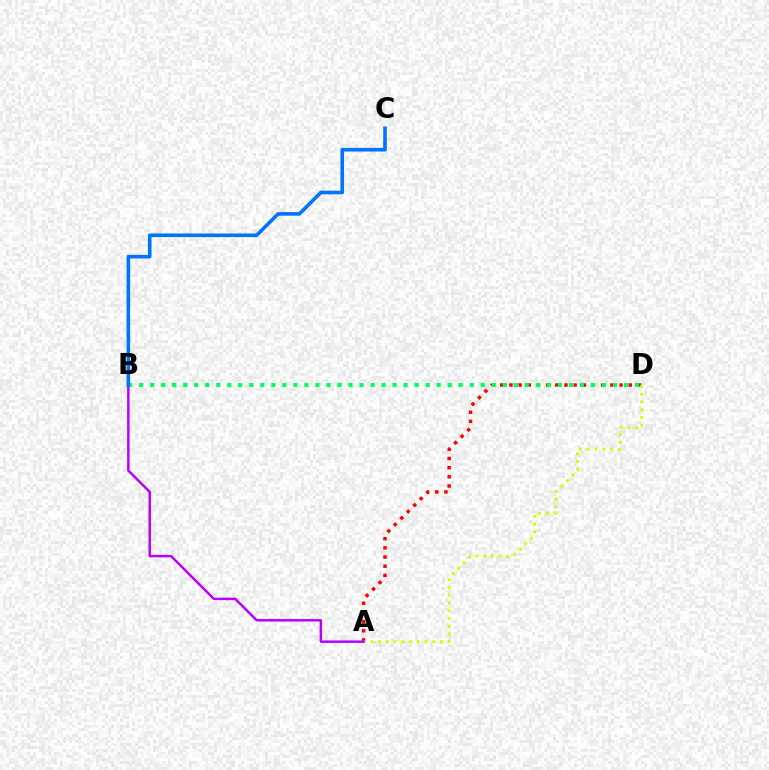{('A', 'D'): [{'color': '#ff0000', 'line_style': 'dotted', 'thickness': 2.49}, {'color': '#d1ff00', 'line_style': 'dotted', 'thickness': 2.1}], ('B', 'D'): [{'color': '#00ff5c', 'line_style': 'dotted', 'thickness': 2.99}], ('A', 'B'): [{'color': '#b900ff', 'line_style': 'solid', 'thickness': 1.77}], ('B', 'C'): [{'color': '#0074ff', 'line_style': 'solid', 'thickness': 2.59}]}